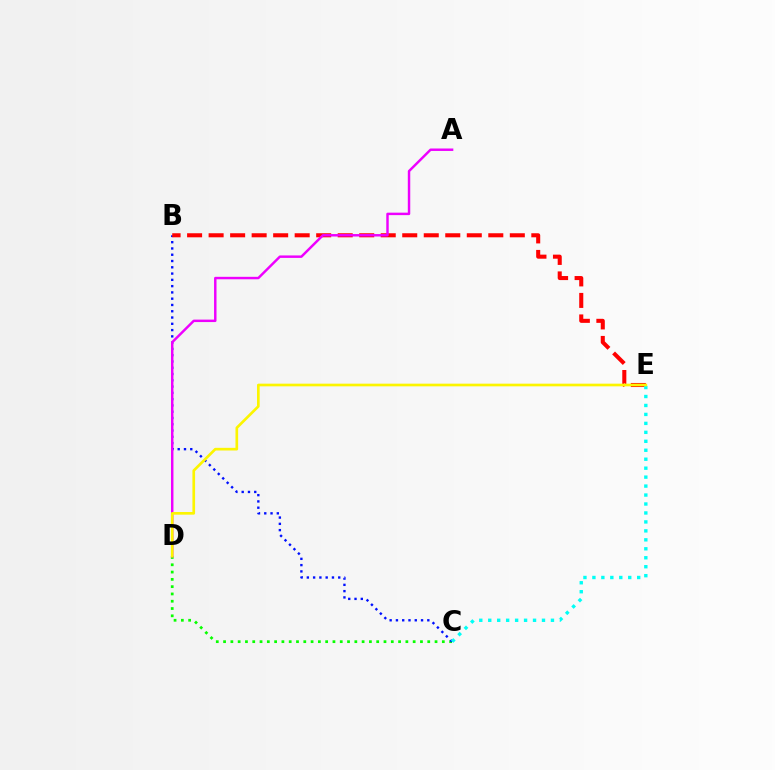{('C', 'D'): [{'color': '#08ff00', 'line_style': 'dotted', 'thickness': 1.98}], ('B', 'C'): [{'color': '#0010ff', 'line_style': 'dotted', 'thickness': 1.71}], ('B', 'E'): [{'color': '#ff0000', 'line_style': 'dashed', 'thickness': 2.92}], ('C', 'E'): [{'color': '#00fff6', 'line_style': 'dotted', 'thickness': 2.43}], ('A', 'D'): [{'color': '#ee00ff', 'line_style': 'solid', 'thickness': 1.77}], ('D', 'E'): [{'color': '#fcf500', 'line_style': 'solid', 'thickness': 1.92}]}